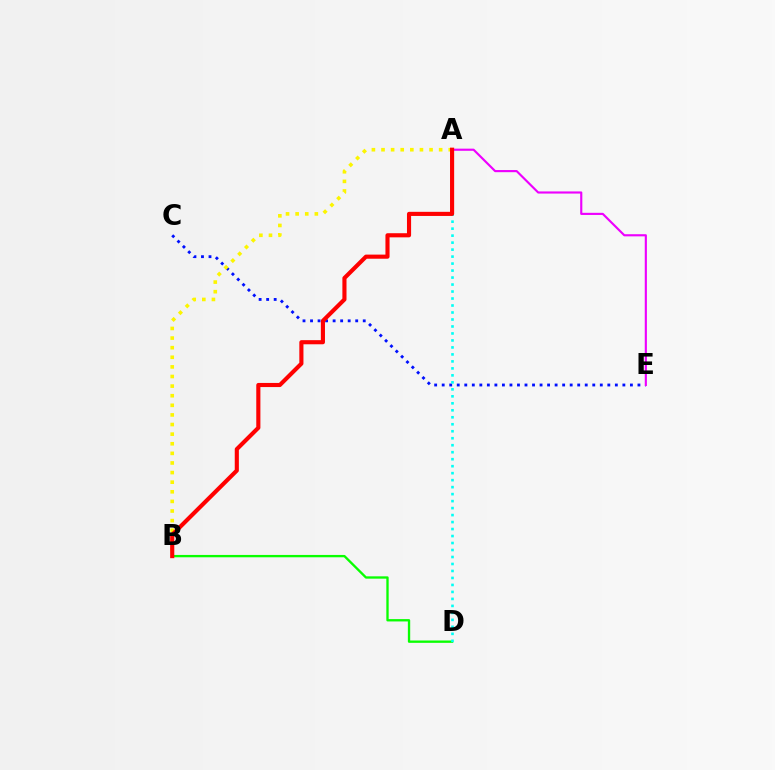{('C', 'E'): [{'color': '#0010ff', 'line_style': 'dotted', 'thickness': 2.05}], ('B', 'D'): [{'color': '#08ff00', 'line_style': 'solid', 'thickness': 1.68}], ('A', 'B'): [{'color': '#fcf500', 'line_style': 'dotted', 'thickness': 2.61}, {'color': '#ff0000', 'line_style': 'solid', 'thickness': 2.97}], ('A', 'E'): [{'color': '#ee00ff', 'line_style': 'solid', 'thickness': 1.54}], ('A', 'D'): [{'color': '#00fff6', 'line_style': 'dotted', 'thickness': 1.9}]}